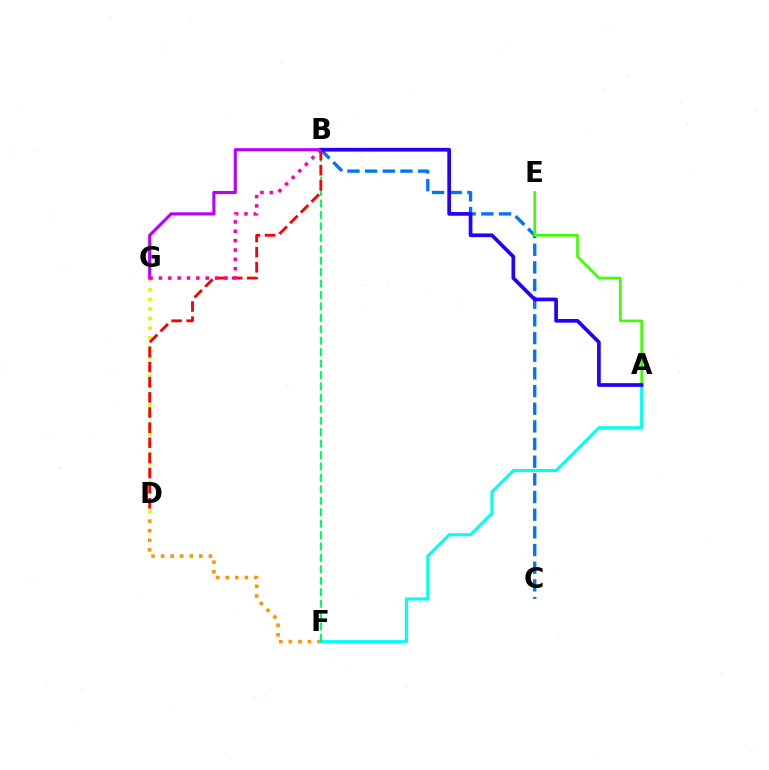{('B', 'C'): [{'color': '#0074ff', 'line_style': 'dashed', 'thickness': 2.4}], ('D', 'G'): [{'color': '#d1ff00', 'line_style': 'dotted', 'thickness': 2.62}], ('A', 'E'): [{'color': '#3dff00', 'line_style': 'solid', 'thickness': 1.91}], ('D', 'F'): [{'color': '#ff9400', 'line_style': 'dotted', 'thickness': 2.6}], ('B', 'G'): [{'color': '#b900ff', 'line_style': 'solid', 'thickness': 2.26}, {'color': '#ff00ac', 'line_style': 'dotted', 'thickness': 2.54}], ('A', 'F'): [{'color': '#00fff6', 'line_style': 'solid', 'thickness': 2.22}], ('B', 'F'): [{'color': '#00ff5c', 'line_style': 'dashed', 'thickness': 1.55}], ('B', 'D'): [{'color': '#ff0000', 'line_style': 'dashed', 'thickness': 2.06}], ('A', 'B'): [{'color': '#2500ff', 'line_style': 'solid', 'thickness': 2.67}]}